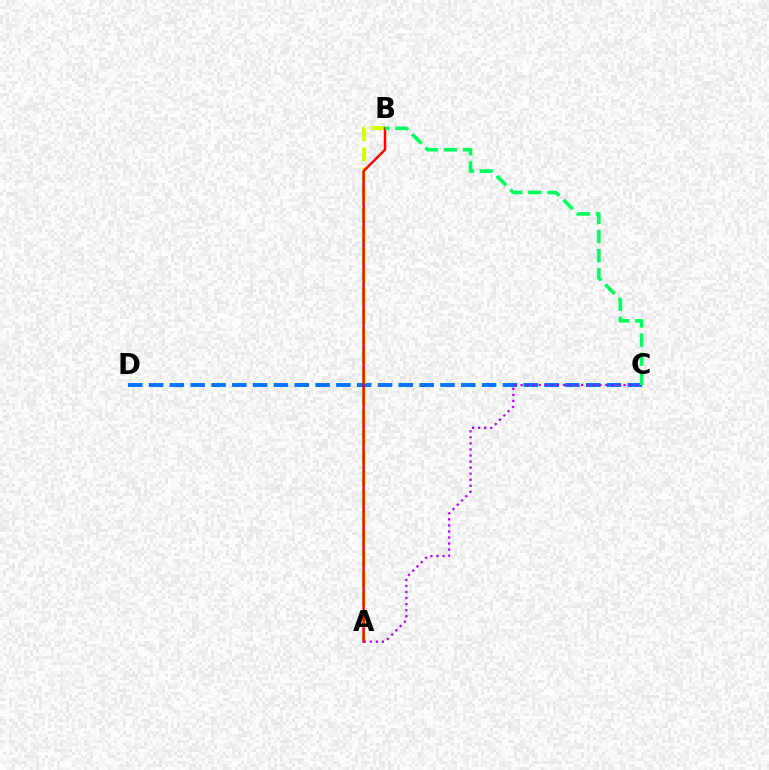{('C', 'D'): [{'color': '#0074ff', 'line_style': 'dashed', 'thickness': 2.83}], ('A', 'B'): [{'color': '#d1ff00', 'line_style': 'dashed', 'thickness': 2.74}, {'color': '#ff0000', 'line_style': 'solid', 'thickness': 1.78}], ('B', 'C'): [{'color': '#00ff5c', 'line_style': 'dashed', 'thickness': 2.6}], ('A', 'C'): [{'color': '#b900ff', 'line_style': 'dotted', 'thickness': 1.65}]}